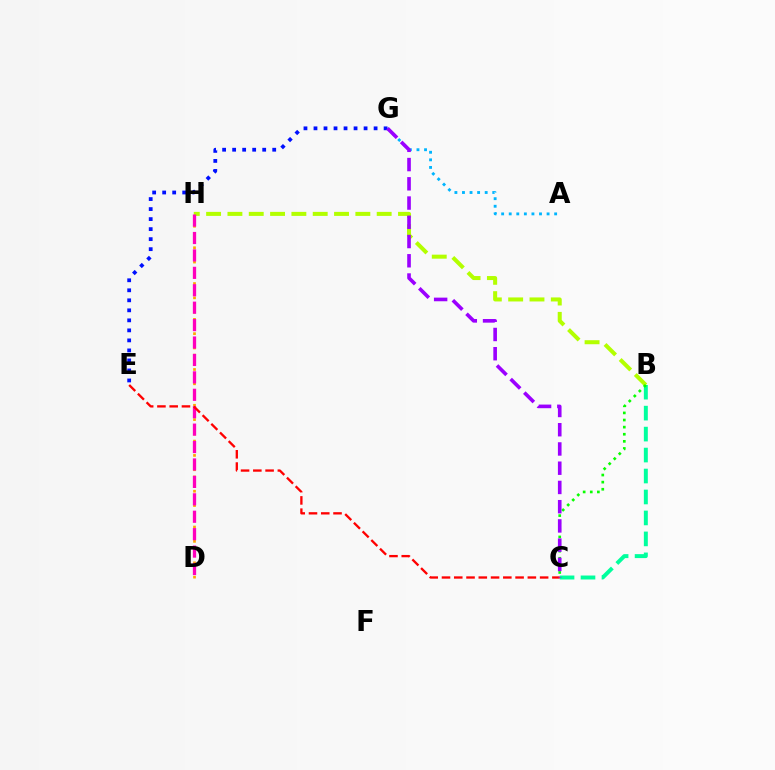{('B', 'H'): [{'color': '#b3ff00', 'line_style': 'dashed', 'thickness': 2.9}], ('B', 'C'): [{'color': '#00ff9d', 'line_style': 'dashed', 'thickness': 2.85}, {'color': '#08ff00', 'line_style': 'dotted', 'thickness': 1.93}], ('D', 'H'): [{'color': '#ffa500', 'line_style': 'dotted', 'thickness': 1.95}, {'color': '#ff00bd', 'line_style': 'dashed', 'thickness': 2.37}], ('A', 'G'): [{'color': '#00b5ff', 'line_style': 'dotted', 'thickness': 2.06}], ('E', 'G'): [{'color': '#0010ff', 'line_style': 'dotted', 'thickness': 2.72}], ('C', 'E'): [{'color': '#ff0000', 'line_style': 'dashed', 'thickness': 1.67}], ('C', 'G'): [{'color': '#9b00ff', 'line_style': 'dashed', 'thickness': 2.61}]}